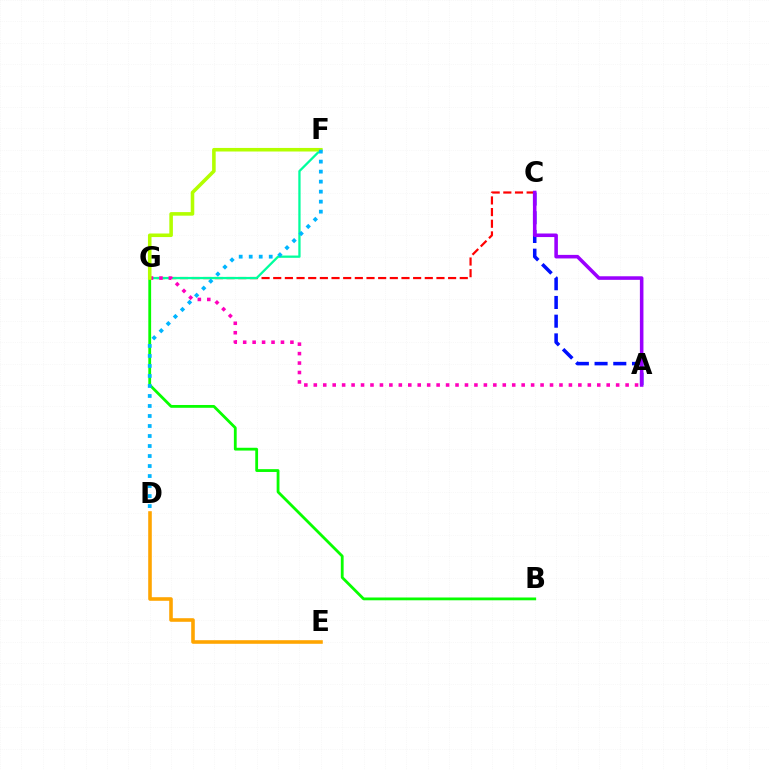{('C', 'G'): [{'color': '#ff0000', 'line_style': 'dashed', 'thickness': 1.58}], ('F', 'G'): [{'color': '#00ff9d', 'line_style': 'solid', 'thickness': 1.64}, {'color': '#b3ff00', 'line_style': 'solid', 'thickness': 2.57}], ('A', 'G'): [{'color': '#ff00bd', 'line_style': 'dotted', 'thickness': 2.57}], ('A', 'C'): [{'color': '#0010ff', 'line_style': 'dashed', 'thickness': 2.54}, {'color': '#9b00ff', 'line_style': 'solid', 'thickness': 2.56}], ('B', 'G'): [{'color': '#08ff00', 'line_style': 'solid', 'thickness': 2.02}], ('D', 'F'): [{'color': '#00b5ff', 'line_style': 'dotted', 'thickness': 2.72}], ('D', 'E'): [{'color': '#ffa500', 'line_style': 'solid', 'thickness': 2.58}]}